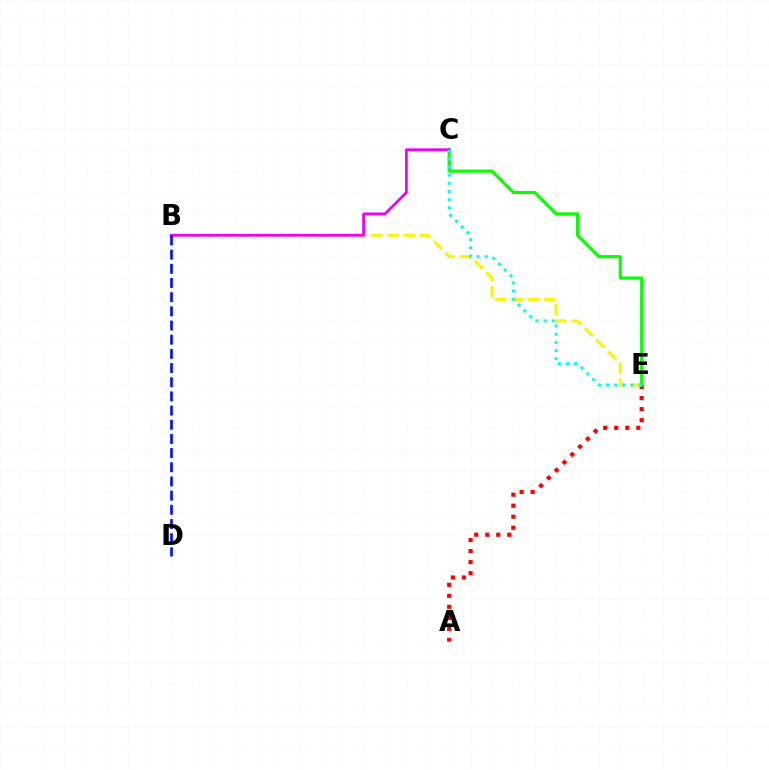{('A', 'E'): [{'color': '#ff0000', 'line_style': 'dotted', 'thickness': 2.99}], ('B', 'E'): [{'color': '#fcf500', 'line_style': 'dashed', 'thickness': 2.22}], ('C', 'E'): [{'color': '#08ff00', 'line_style': 'solid', 'thickness': 2.25}, {'color': '#00fff6', 'line_style': 'dotted', 'thickness': 2.22}], ('B', 'C'): [{'color': '#ee00ff', 'line_style': 'solid', 'thickness': 1.99}], ('B', 'D'): [{'color': '#0010ff', 'line_style': 'dashed', 'thickness': 1.93}]}